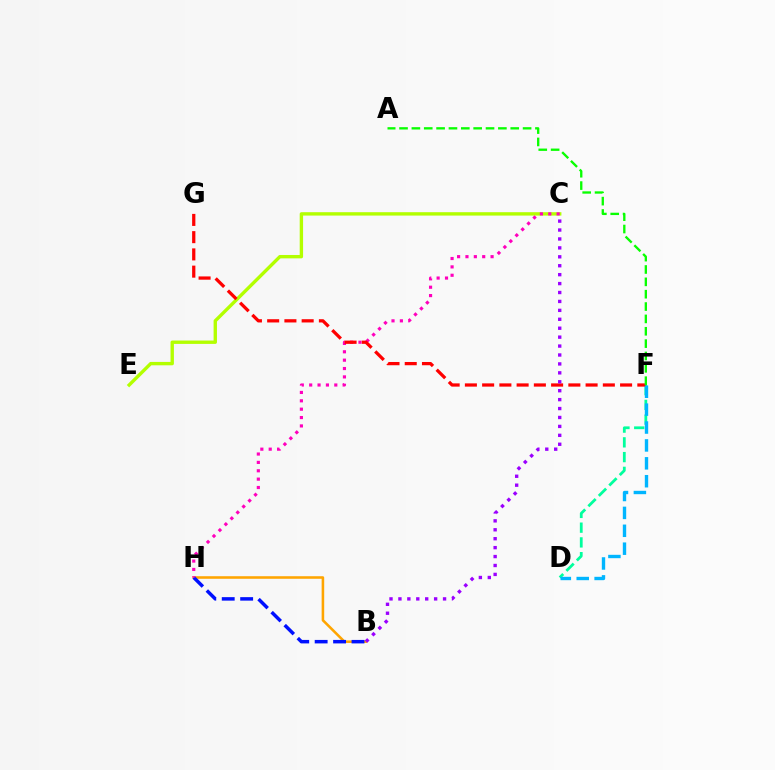{('B', 'H'): [{'color': '#ffa500', 'line_style': 'solid', 'thickness': 1.85}, {'color': '#0010ff', 'line_style': 'dashed', 'thickness': 2.5}], ('D', 'F'): [{'color': '#00ff9d', 'line_style': 'dashed', 'thickness': 2.0}, {'color': '#00b5ff', 'line_style': 'dashed', 'thickness': 2.43}], ('C', 'E'): [{'color': '#b3ff00', 'line_style': 'solid', 'thickness': 2.43}], ('C', 'H'): [{'color': '#ff00bd', 'line_style': 'dotted', 'thickness': 2.27}], ('F', 'G'): [{'color': '#ff0000', 'line_style': 'dashed', 'thickness': 2.34}], ('A', 'F'): [{'color': '#08ff00', 'line_style': 'dashed', 'thickness': 1.68}], ('B', 'C'): [{'color': '#9b00ff', 'line_style': 'dotted', 'thickness': 2.43}]}